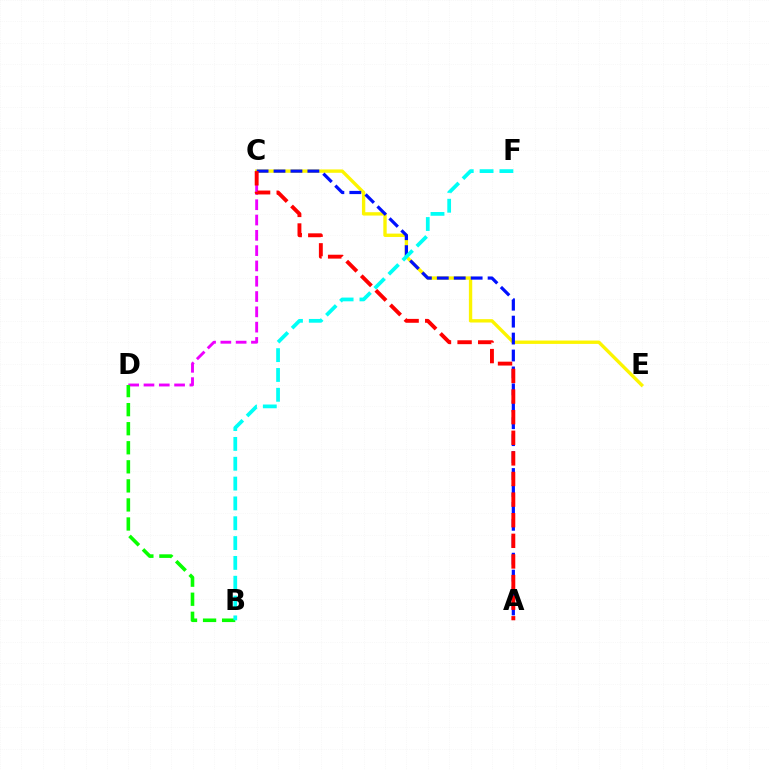{('C', 'D'): [{'color': '#ee00ff', 'line_style': 'dashed', 'thickness': 2.08}], ('C', 'E'): [{'color': '#fcf500', 'line_style': 'solid', 'thickness': 2.42}], ('B', 'D'): [{'color': '#08ff00', 'line_style': 'dashed', 'thickness': 2.59}], ('A', 'C'): [{'color': '#0010ff', 'line_style': 'dashed', 'thickness': 2.3}, {'color': '#ff0000', 'line_style': 'dashed', 'thickness': 2.8}], ('B', 'F'): [{'color': '#00fff6', 'line_style': 'dashed', 'thickness': 2.69}]}